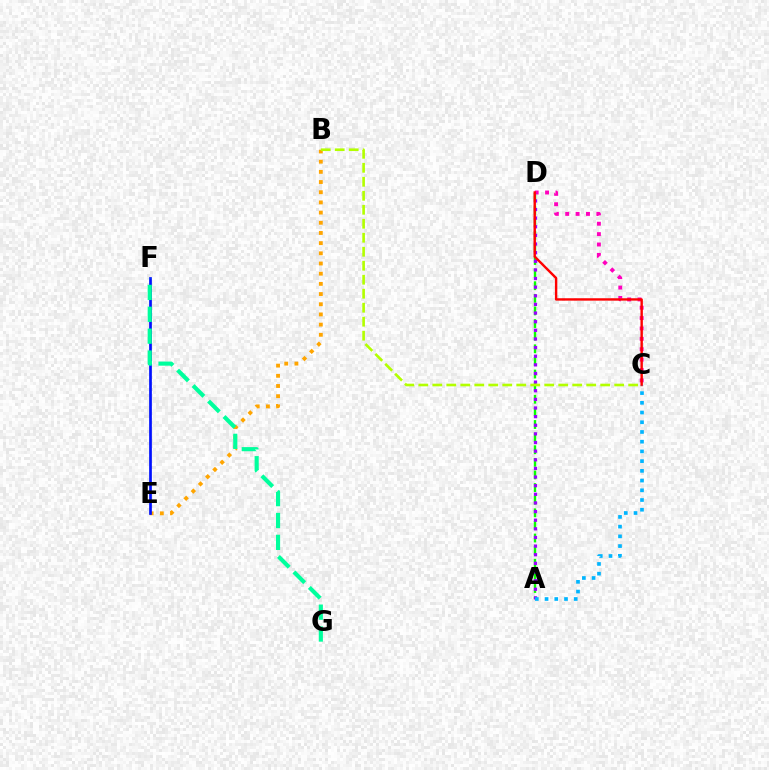{('A', 'D'): [{'color': '#08ff00', 'line_style': 'dashed', 'thickness': 1.71}, {'color': '#9b00ff', 'line_style': 'dotted', 'thickness': 2.34}], ('C', 'D'): [{'color': '#ff00bd', 'line_style': 'dotted', 'thickness': 2.82}, {'color': '#ff0000', 'line_style': 'solid', 'thickness': 1.73}], ('B', 'E'): [{'color': '#ffa500', 'line_style': 'dotted', 'thickness': 2.77}], ('E', 'F'): [{'color': '#0010ff', 'line_style': 'solid', 'thickness': 1.95}], ('F', 'G'): [{'color': '#00ff9d', 'line_style': 'dashed', 'thickness': 2.97}], ('B', 'C'): [{'color': '#b3ff00', 'line_style': 'dashed', 'thickness': 1.9}], ('A', 'C'): [{'color': '#00b5ff', 'line_style': 'dotted', 'thickness': 2.64}]}